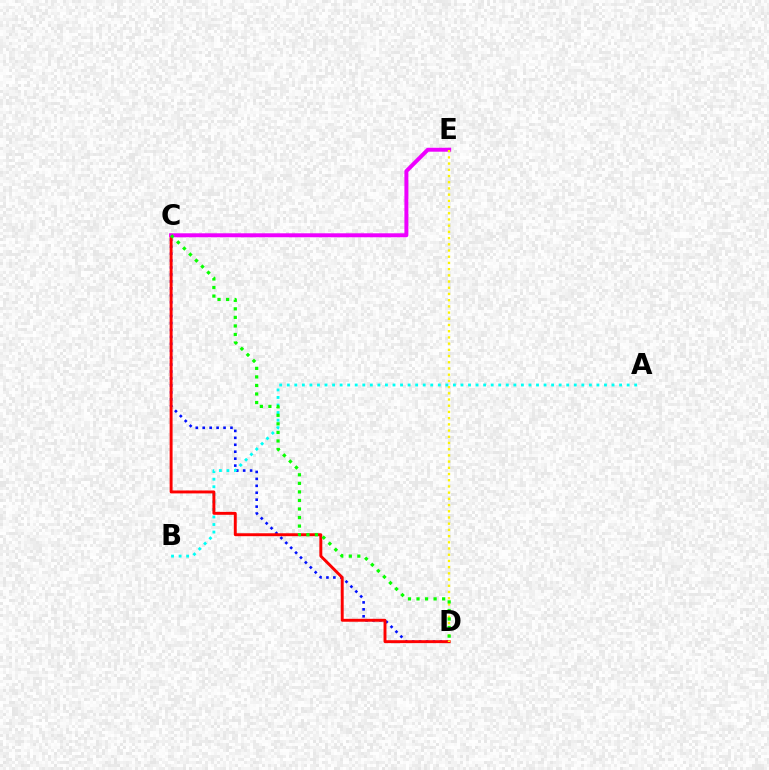{('C', 'D'): [{'color': '#0010ff', 'line_style': 'dotted', 'thickness': 1.88}, {'color': '#ff0000', 'line_style': 'solid', 'thickness': 2.11}, {'color': '#08ff00', 'line_style': 'dotted', 'thickness': 2.32}], ('A', 'B'): [{'color': '#00fff6', 'line_style': 'dotted', 'thickness': 2.05}], ('C', 'E'): [{'color': '#ee00ff', 'line_style': 'solid', 'thickness': 2.85}], ('D', 'E'): [{'color': '#fcf500', 'line_style': 'dotted', 'thickness': 1.69}]}